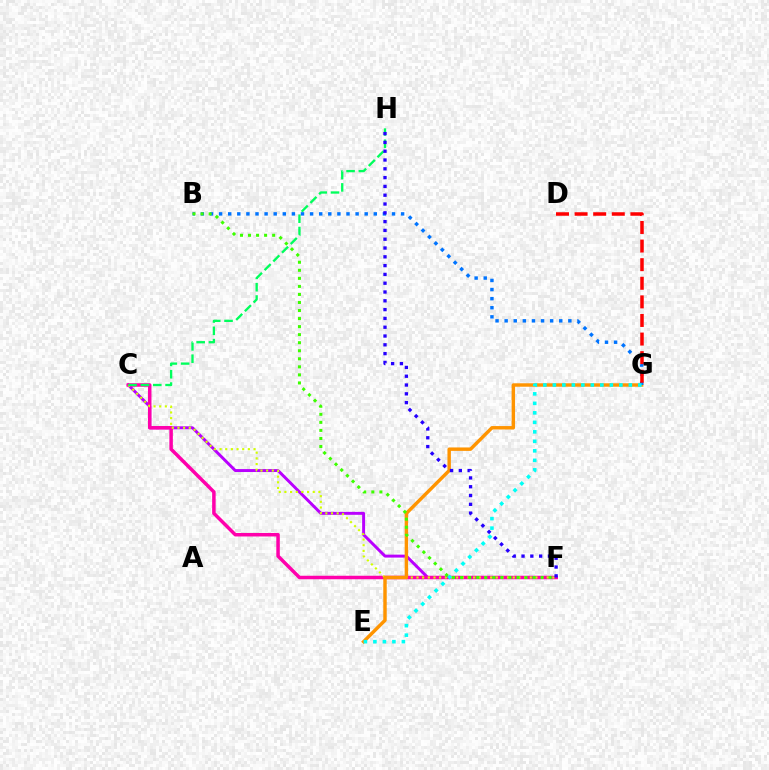{('C', 'F'): [{'color': '#b900ff', 'line_style': 'solid', 'thickness': 2.12}, {'color': '#ff00ac', 'line_style': 'solid', 'thickness': 2.52}, {'color': '#d1ff00', 'line_style': 'dotted', 'thickness': 1.54}], ('E', 'G'): [{'color': '#ff9400', 'line_style': 'solid', 'thickness': 2.47}, {'color': '#00fff6', 'line_style': 'dotted', 'thickness': 2.58}], ('C', 'H'): [{'color': '#00ff5c', 'line_style': 'dashed', 'thickness': 1.67}], ('B', 'G'): [{'color': '#0074ff', 'line_style': 'dotted', 'thickness': 2.47}], ('F', 'H'): [{'color': '#2500ff', 'line_style': 'dotted', 'thickness': 2.39}], ('D', 'G'): [{'color': '#ff0000', 'line_style': 'dashed', 'thickness': 2.53}], ('B', 'F'): [{'color': '#3dff00', 'line_style': 'dotted', 'thickness': 2.19}]}